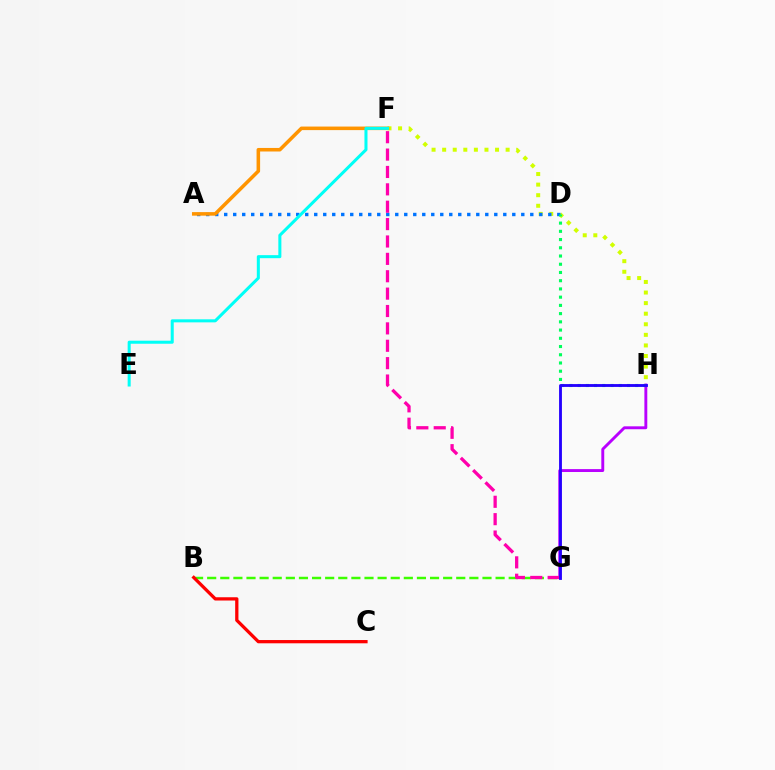{('F', 'H'): [{'color': '#d1ff00', 'line_style': 'dotted', 'thickness': 2.87}], ('A', 'D'): [{'color': '#0074ff', 'line_style': 'dotted', 'thickness': 2.45}], ('B', 'G'): [{'color': '#3dff00', 'line_style': 'dashed', 'thickness': 1.78}], ('B', 'C'): [{'color': '#ff0000', 'line_style': 'solid', 'thickness': 2.35}], ('G', 'H'): [{'color': '#b900ff', 'line_style': 'solid', 'thickness': 2.09}, {'color': '#2500ff', 'line_style': 'solid', 'thickness': 2.05}], ('A', 'F'): [{'color': '#ff9400', 'line_style': 'solid', 'thickness': 2.56}], ('D', 'H'): [{'color': '#00ff5c', 'line_style': 'dotted', 'thickness': 2.24}], ('F', 'G'): [{'color': '#ff00ac', 'line_style': 'dashed', 'thickness': 2.36}], ('E', 'F'): [{'color': '#00fff6', 'line_style': 'solid', 'thickness': 2.19}]}